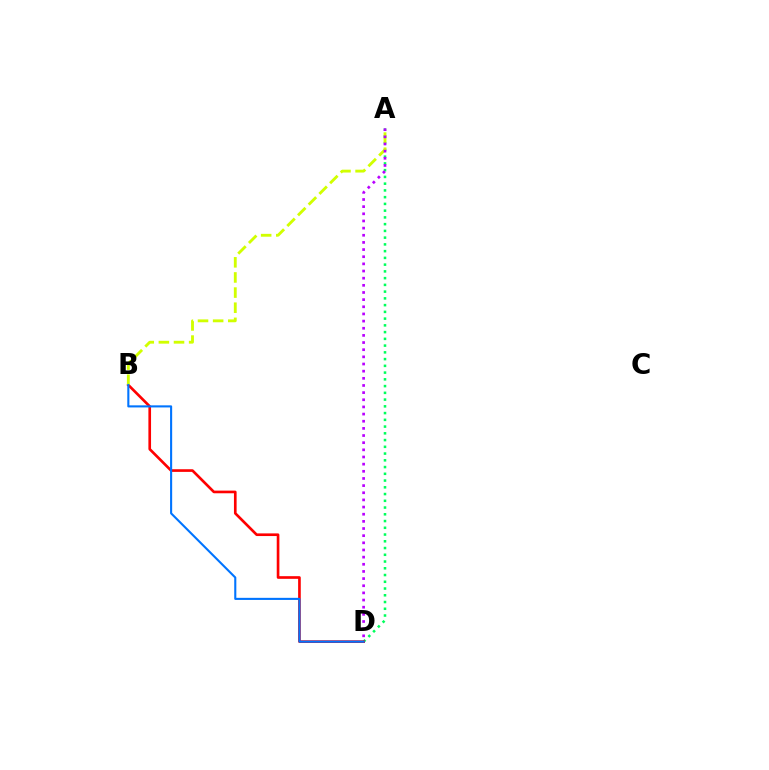{('A', 'D'): [{'color': '#00ff5c', 'line_style': 'dotted', 'thickness': 1.83}, {'color': '#b900ff', 'line_style': 'dotted', 'thickness': 1.94}], ('B', 'D'): [{'color': '#ff0000', 'line_style': 'solid', 'thickness': 1.91}, {'color': '#0074ff', 'line_style': 'solid', 'thickness': 1.51}], ('A', 'B'): [{'color': '#d1ff00', 'line_style': 'dashed', 'thickness': 2.06}]}